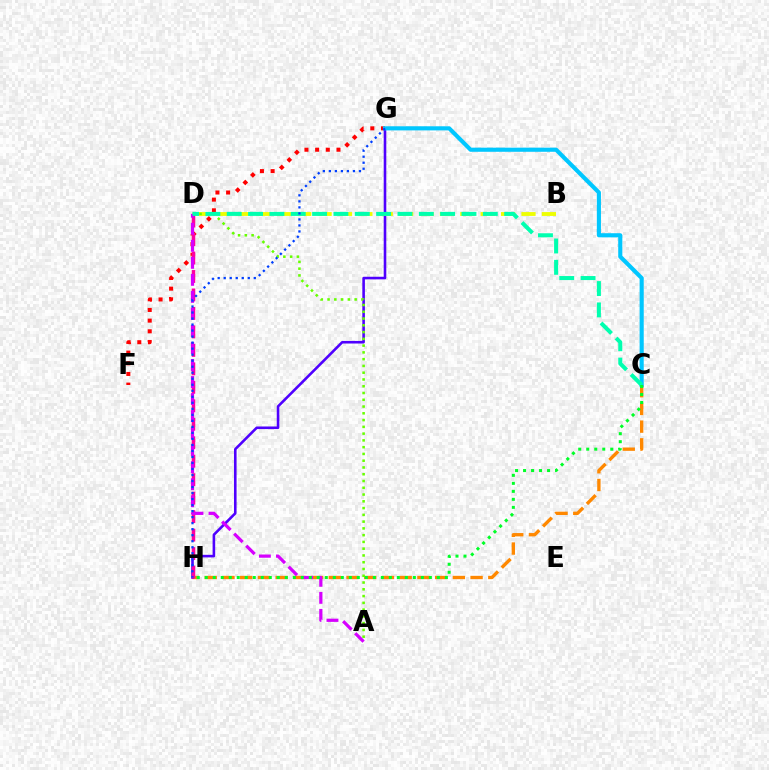{('F', 'G'): [{'color': '#ff0000', 'line_style': 'dotted', 'thickness': 2.9}], ('C', 'H'): [{'color': '#ff8800', 'line_style': 'dashed', 'thickness': 2.41}, {'color': '#00ff27', 'line_style': 'dotted', 'thickness': 2.17}], ('G', 'H'): [{'color': '#4f00ff', 'line_style': 'solid', 'thickness': 1.87}, {'color': '#003fff', 'line_style': 'dotted', 'thickness': 1.63}], ('D', 'H'): [{'color': '#ff00a0', 'line_style': 'dashed', 'thickness': 2.51}], ('B', 'D'): [{'color': '#eeff00', 'line_style': 'dashed', 'thickness': 2.77}], ('A', 'D'): [{'color': '#66ff00', 'line_style': 'dotted', 'thickness': 1.84}, {'color': '#d600ff', 'line_style': 'dashed', 'thickness': 2.31}], ('C', 'G'): [{'color': '#00c7ff', 'line_style': 'solid', 'thickness': 2.97}], ('C', 'D'): [{'color': '#00ffaf', 'line_style': 'dashed', 'thickness': 2.9}]}